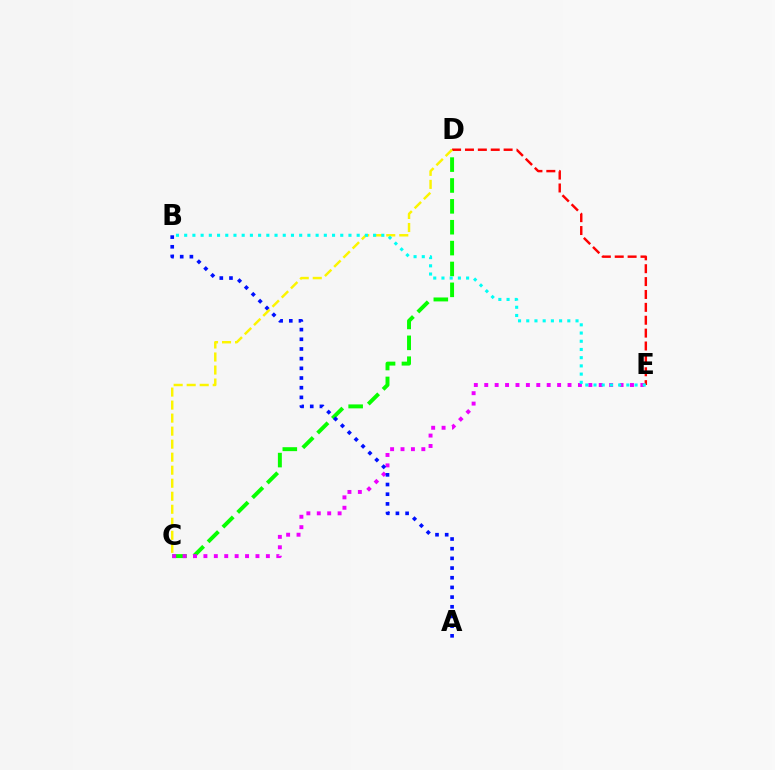{('C', 'D'): [{'color': '#08ff00', 'line_style': 'dashed', 'thickness': 2.84}, {'color': '#fcf500', 'line_style': 'dashed', 'thickness': 1.77}], ('C', 'E'): [{'color': '#ee00ff', 'line_style': 'dotted', 'thickness': 2.83}], ('A', 'B'): [{'color': '#0010ff', 'line_style': 'dotted', 'thickness': 2.63}], ('D', 'E'): [{'color': '#ff0000', 'line_style': 'dashed', 'thickness': 1.75}], ('B', 'E'): [{'color': '#00fff6', 'line_style': 'dotted', 'thickness': 2.23}]}